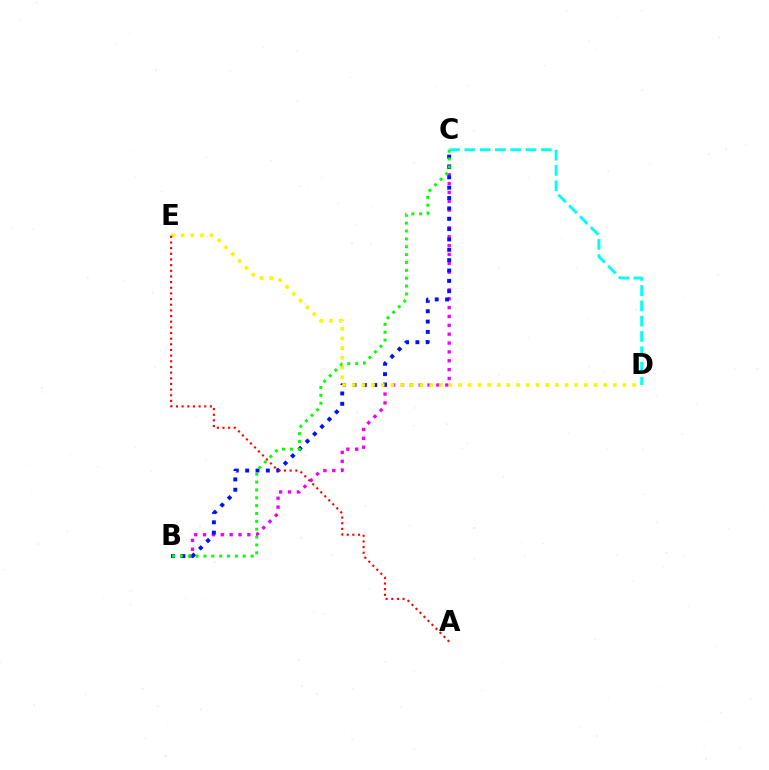{('B', 'C'): [{'color': '#ee00ff', 'line_style': 'dotted', 'thickness': 2.41}, {'color': '#0010ff', 'line_style': 'dotted', 'thickness': 2.81}, {'color': '#08ff00', 'line_style': 'dotted', 'thickness': 2.14}], ('D', 'E'): [{'color': '#fcf500', 'line_style': 'dotted', 'thickness': 2.63}], ('C', 'D'): [{'color': '#00fff6', 'line_style': 'dashed', 'thickness': 2.08}], ('A', 'E'): [{'color': '#ff0000', 'line_style': 'dotted', 'thickness': 1.54}]}